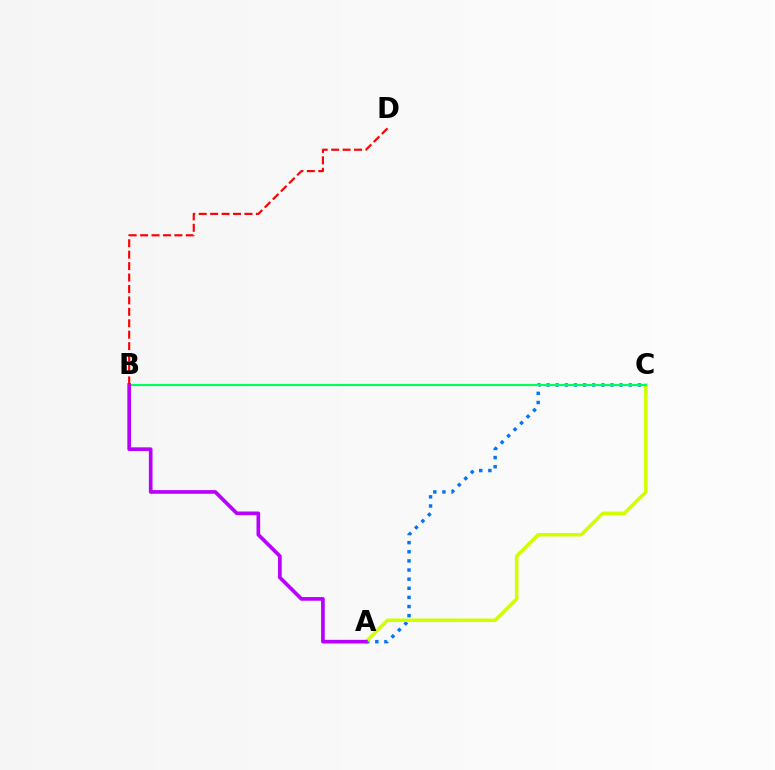{('A', 'C'): [{'color': '#0074ff', 'line_style': 'dotted', 'thickness': 2.48}, {'color': '#d1ff00', 'line_style': 'solid', 'thickness': 2.56}], ('B', 'C'): [{'color': '#00ff5c', 'line_style': 'solid', 'thickness': 1.55}], ('A', 'B'): [{'color': '#b900ff', 'line_style': 'solid', 'thickness': 2.64}], ('B', 'D'): [{'color': '#ff0000', 'line_style': 'dashed', 'thickness': 1.55}]}